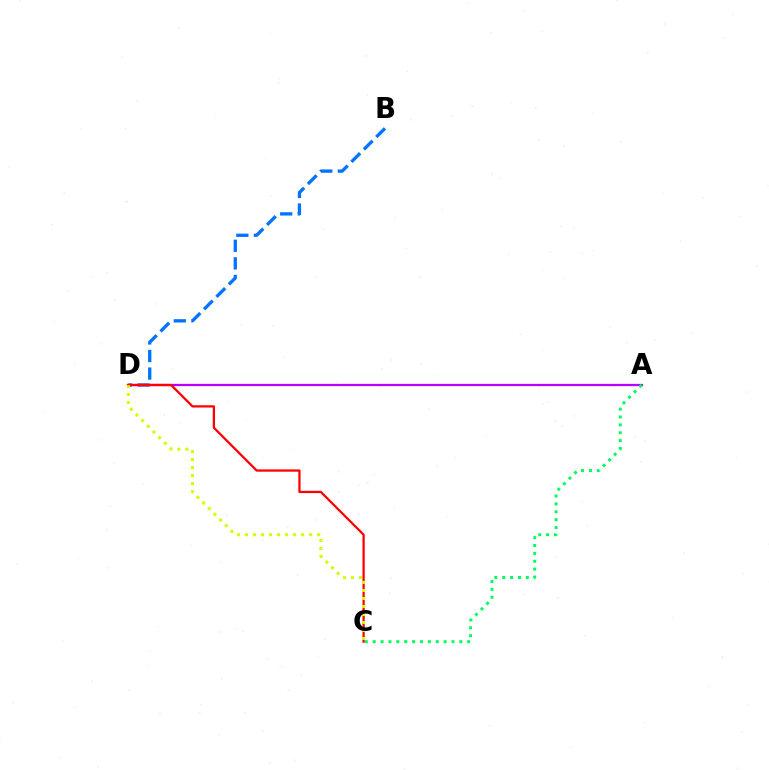{('B', 'D'): [{'color': '#0074ff', 'line_style': 'dashed', 'thickness': 2.39}], ('A', 'D'): [{'color': '#b900ff', 'line_style': 'solid', 'thickness': 1.62}], ('C', 'D'): [{'color': '#ff0000', 'line_style': 'solid', 'thickness': 1.63}, {'color': '#d1ff00', 'line_style': 'dotted', 'thickness': 2.18}], ('A', 'C'): [{'color': '#00ff5c', 'line_style': 'dotted', 'thickness': 2.14}]}